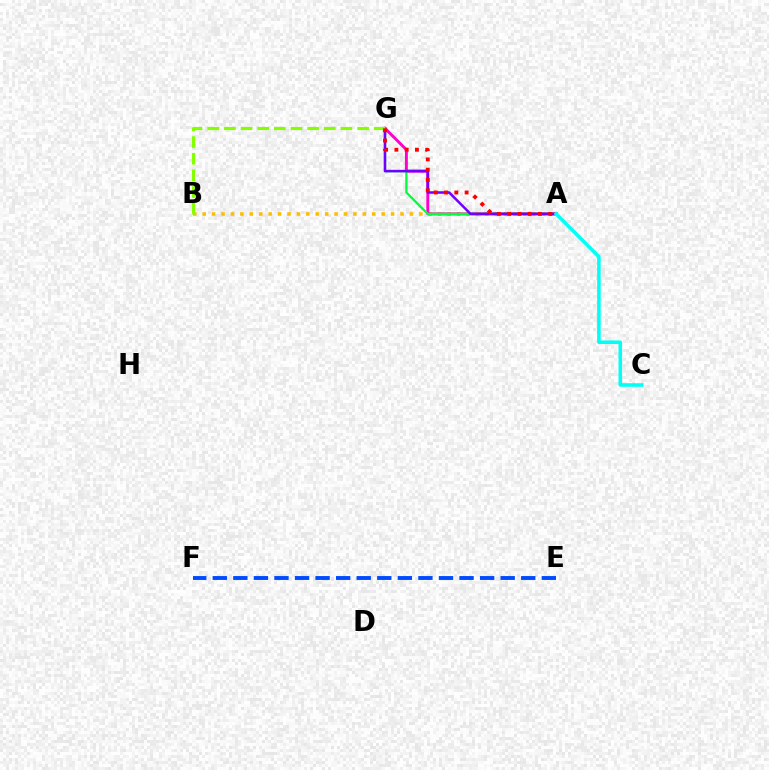{('A', 'B'): [{'color': '#ffbd00', 'line_style': 'dotted', 'thickness': 2.56}], ('A', 'G'): [{'color': '#ff00cf', 'line_style': 'solid', 'thickness': 2.09}, {'color': '#00ff39', 'line_style': 'solid', 'thickness': 1.66}, {'color': '#7200ff', 'line_style': 'solid', 'thickness': 1.81}, {'color': '#ff0000', 'line_style': 'dotted', 'thickness': 2.79}], ('B', 'G'): [{'color': '#84ff00', 'line_style': 'dashed', 'thickness': 2.26}], ('A', 'C'): [{'color': '#00fff6', 'line_style': 'solid', 'thickness': 2.55}], ('E', 'F'): [{'color': '#004bff', 'line_style': 'dashed', 'thickness': 2.79}]}